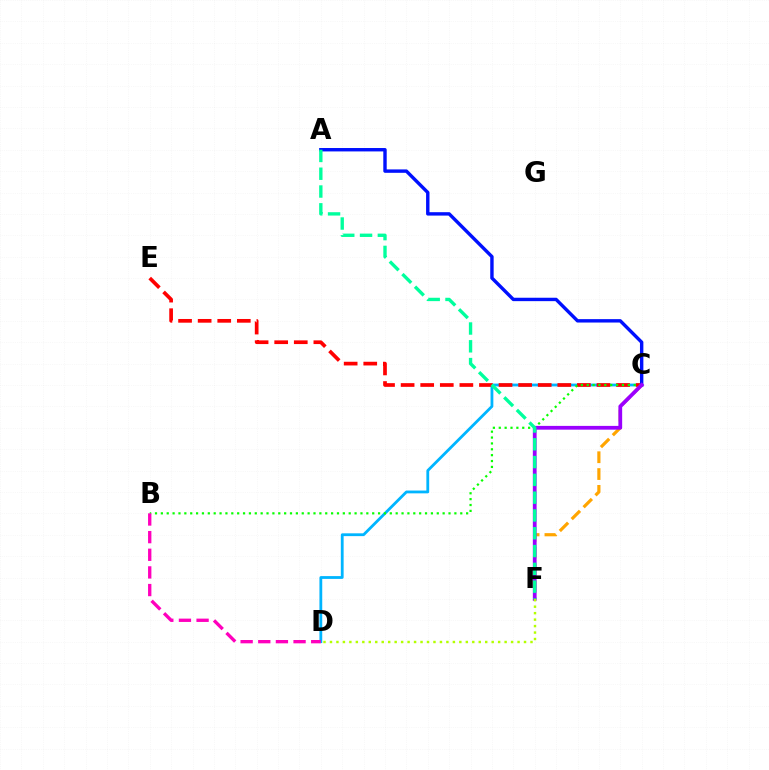{('C', 'D'): [{'color': '#00b5ff', 'line_style': 'solid', 'thickness': 2.02}], ('C', 'E'): [{'color': '#ff0000', 'line_style': 'dashed', 'thickness': 2.66}], ('B', 'C'): [{'color': '#08ff00', 'line_style': 'dotted', 'thickness': 1.6}], ('A', 'C'): [{'color': '#0010ff', 'line_style': 'solid', 'thickness': 2.45}], ('C', 'F'): [{'color': '#ffa500', 'line_style': 'dashed', 'thickness': 2.28}, {'color': '#9b00ff', 'line_style': 'solid', 'thickness': 2.71}], ('B', 'D'): [{'color': '#ff00bd', 'line_style': 'dashed', 'thickness': 2.4}], ('D', 'F'): [{'color': '#b3ff00', 'line_style': 'dotted', 'thickness': 1.76}], ('A', 'F'): [{'color': '#00ff9d', 'line_style': 'dashed', 'thickness': 2.42}]}